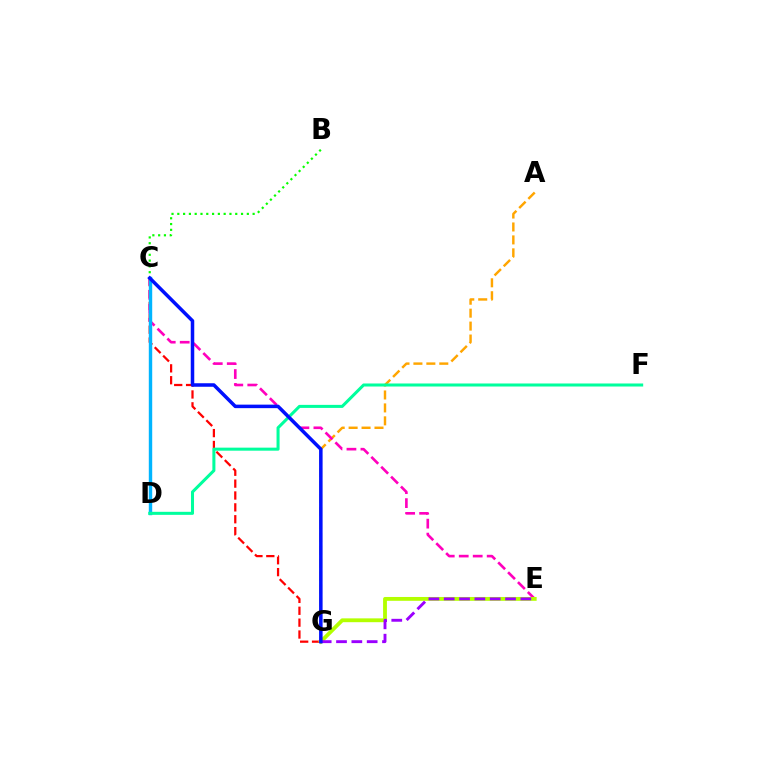{('C', 'G'): [{'color': '#ff0000', 'line_style': 'dashed', 'thickness': 1.61}, {'color': '#0010ff', 'line_style': 'solid', 'thickness': 2.53}], ('A', 'G'): [{'color': '#ffa500', 'line_style': 'dashed', 'thickness': 1.76}], ('C', 'E'): [{'color': '#ff00bd', 'line_style': 'dashed', 'thickness': 1.9}], ('C', 'D'): [{'color': '#00b5ff', 'line_style': 'solid', 'thickness': 2.45}], ('E', 'G'): [{'color': '#b3ff00', 'line_style': 'solid', 'thickness': 2.76}, {'color': '#9b00ff', 'line_style': 'dashed', 'thickness': 2.08}], ('B', 'C'): [{'color': '#08ff00', 'line_style': 'dotted', 'thickness': 1.57}], ('D', 'F'): [{'color': '#00ff9d', 'line_style': 'solid', 'thickness': 2.19}]}